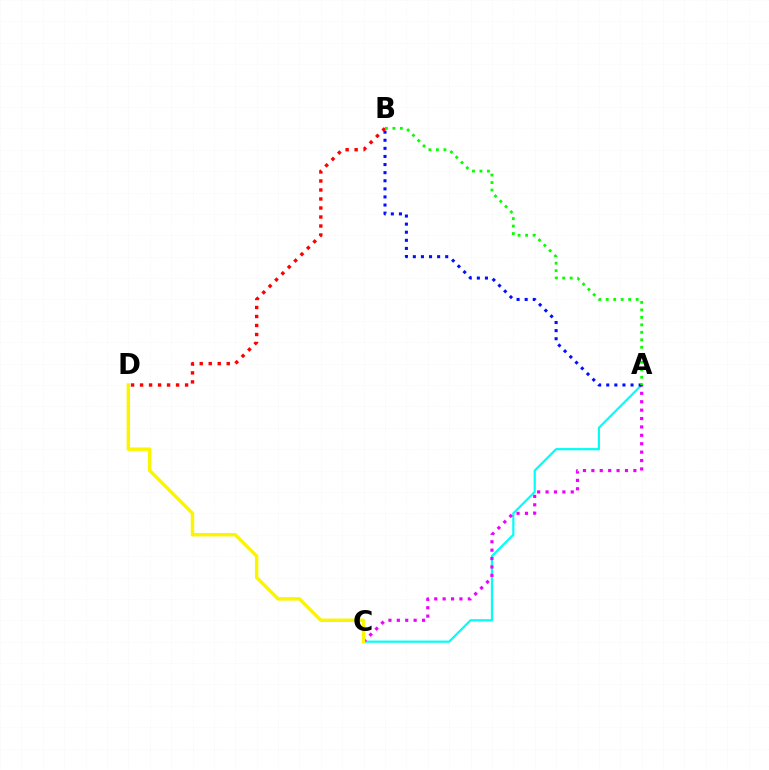{('A', 'C'): [{'color': '#00fff6', 'line_style': 'solid', 'thickness': 1.58}, {'color': '#ee00ff', 'line_style': 'dotted', 'thickness': 2.28}], ('A', 'B'): [{'color': '#0010ff', 'line_style': 'dotted', 'thickness': 2.2}, {'color': '#08ff00', 'line_style': 'dotted', 'thickness': 2.03}], ('B', 'D'): [{'color': '#ff0000', 'line_style': 'dotted', 'thickness': 2.45}], ('C', 'D'): [{'color': '#fcf500', 'line_style': 'solid', 'thickness': 2.49}]}